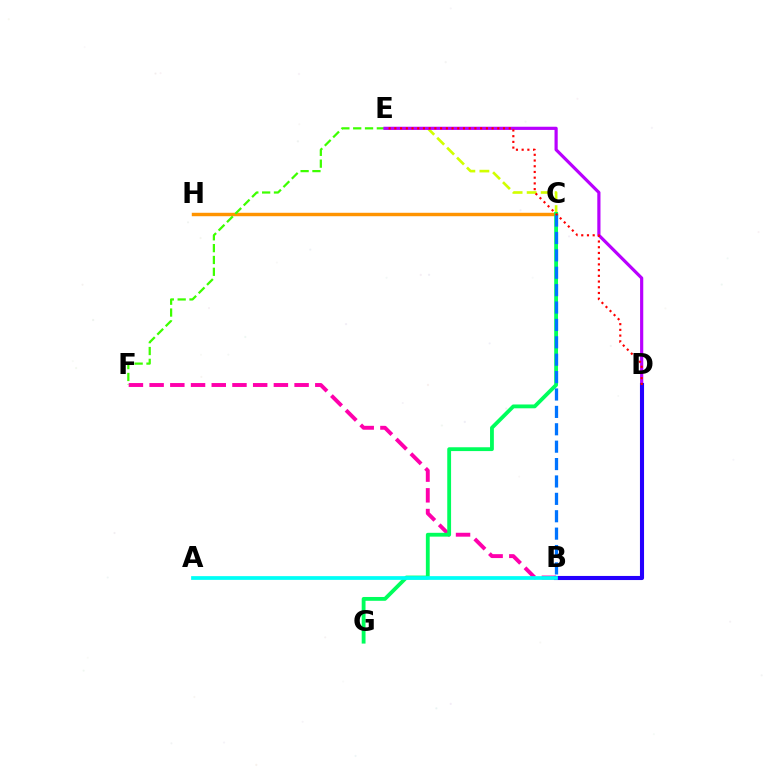{('C', 'E'): [{'color': '#d1ff00', 'line_style': 'dashed', 'thickness': 1.91}], ('B', 'F'): [{'color': '#ff00ac', 'line_style': 'dashed', 'thickness': 2.81}], ('C', 'H'): [{'color': '#ff9400', 'line_style': 'solid', 'thickness': 2.47}], ('E', 'F'): [{'color': '#3dff00', 'line_style': 'dashed', 'thickness': 1.61}], ('D', 'E'): [{'color': '#b900ff', 'line_style': 'solid', 'thickness': 2.29}, {'color': '#ff0000', 'line_style': 'dotted', 'thickness': 1.55}], ('B', 'D'): [{'color': '#2500ff', 'line_style': 'solid', 'thickness': 2.95}], ('C', 'G'): [{'color': '#00ff5c', 'line_style': 'solid', 'thickness': 2.75}], ('A', 'B'): [{'color': '#00fff6', 'line_style': 'solid', 'thickness': 2.69}], ('B', 'C'): [{'color': '#0074ff', 'line_style': 'dashed', 'thickness': 2.36}]}